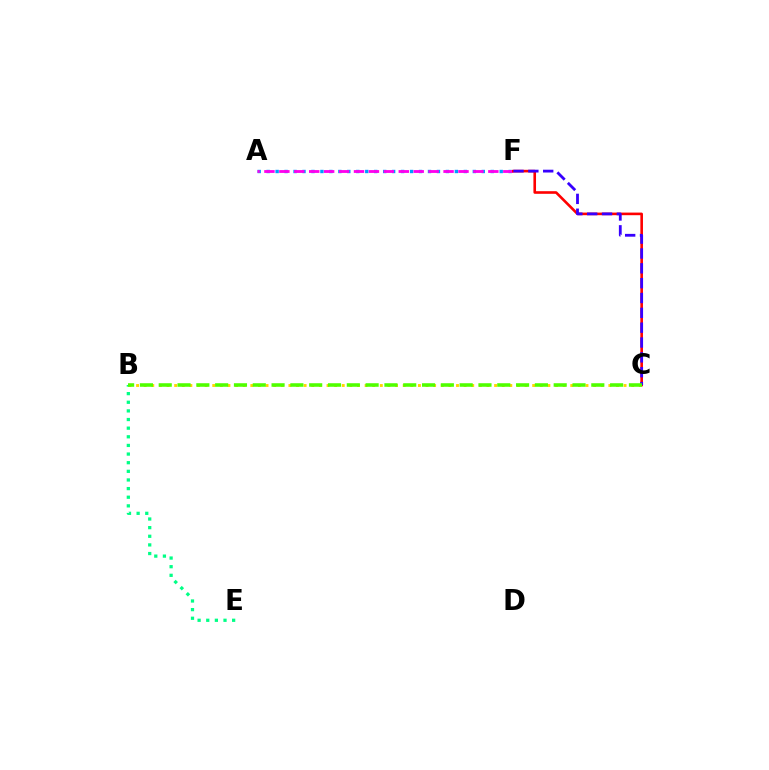{('A', 'F'): [{'color': '#009eff', 'line_style': 'dotted', 'thickness': 2.44}, {'color': '#ff00ed', 'line_style': 'dashed', 'thickness': 2.03}], ('C', 'F'): [{'color': '#ff0000', 'line_style': 'solid', 'thickness': 1.88}, {'color': '#3700ff', 'line_style': 'dashed', 'thickness': 2.02}], ('B', 'E'): [{'color': '#00ff86', 'line_style': 'dotted', 'thickness': 2.35}], ('B', 'C'): [{'color': '#ffd500', 'line_style': 'dotted', 'thickness': 2.07}, {'color': '#4fff00', 'line_style': 'dashed', 'thickness': 2.56}]}